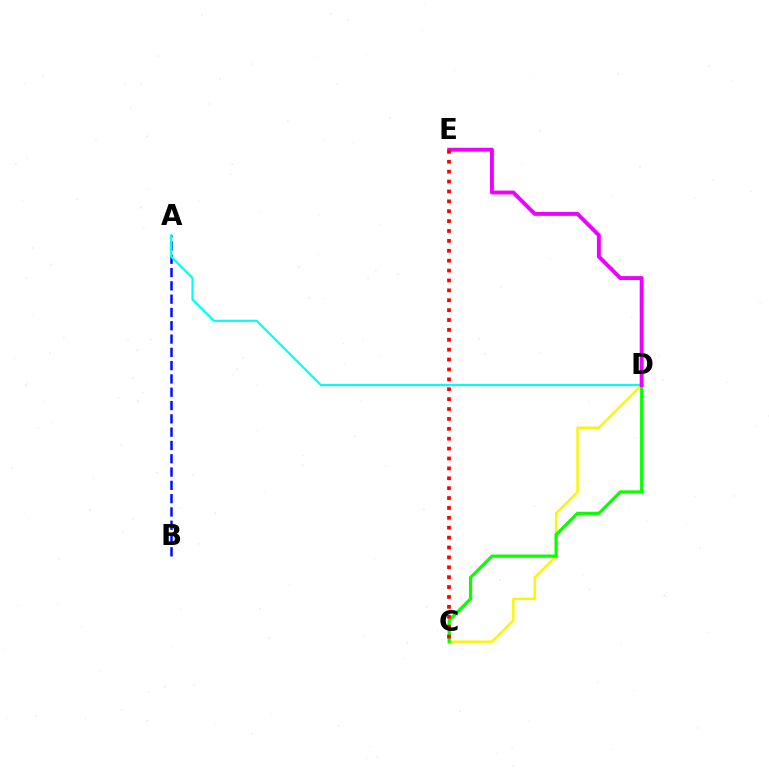{('A', 'B'): [{'color': '#0010ff', 'line_style': 'dashed', 'thickness': 1.81}], ('A', 'D'): [{'color': '#00fff6', 'line_style': 'solid', 'thickness': 1.59}], ('C', 'D'): [{'color': '#fcf500', 'line_style': 'solid', 'thickness': 1.72}, {'color': '#08ff00', 'line_style': 'solid', 'thickness': 2.29}], ('D', 'E'): [{'color': '#ee00ff', 'line_style': 'solid', 'thickness': 2.81}], ('C', 'E'): [{'color': '#ff0000', 'line_style': 'dotted', 'thickness': 2.69}]}